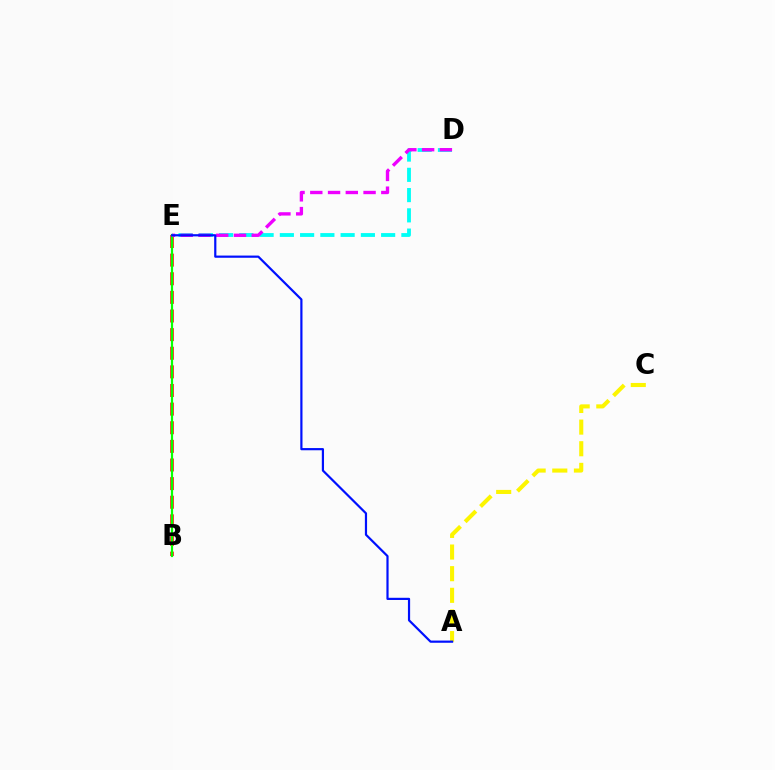{('B', 'E'): [{'color': '#ff0000', 'line_style': 'dashed', 'thickness': 2.53}, {'color': '#08ff00', 'line_style': 'solid', 'thickness': 1.57}], ('D', 'E'): [{'color': '#00fff6', 'line_style': 'dashed', 'thickness': 2.75}, {'color': '#ee00ff', 'line_style': 'dashed', 'thickness': 2.41}], ('A', 'C'): [{'color': '#fcf500', 'line_style': 'dashed', 'thickness': 2.94}], ('A', 'E'): [{'color': '#0010ff', 'line_style': 'solid', 'thickness': 1.58}]}